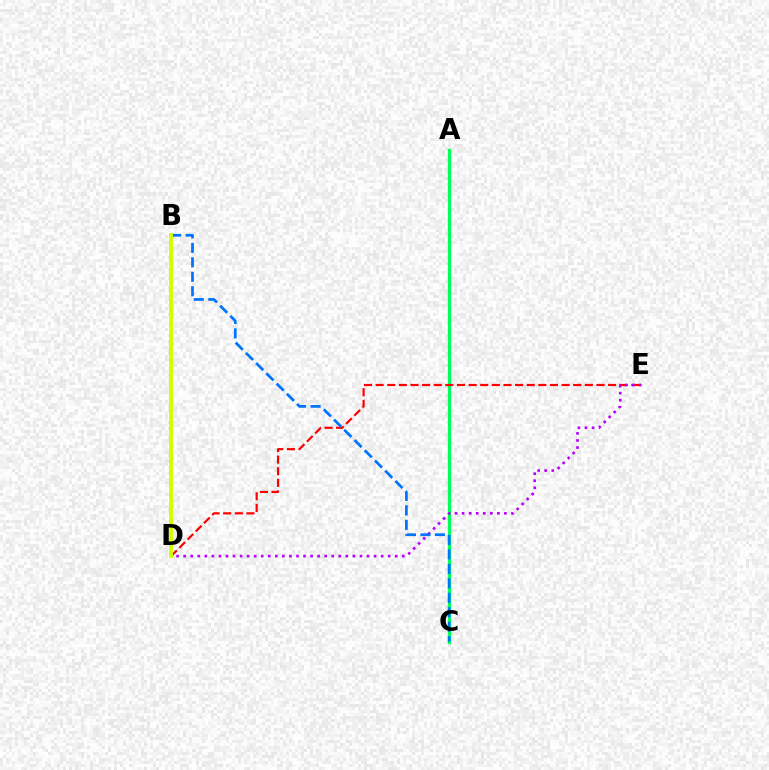{('A', 'C'): [{'color': '#00ff5c', 'line_style': 'solid', 'thickness': 2.39}], ('D', 'E'): [{'color': '#ff0000', 'line_style': 'dashed', 'thickness': 1.58}, {'color': '#b900ff', 'line_style': 'dotted', 'thickness': 1.92}], ('B', 'C'): [{'color': '#0074ff', 'line_style': 'dashed', 'thickness': 1.97}], ('B', 'D'): [{'color': '#d1ff00', 'line_style': 'solid', 'thickness': 2.82}]}